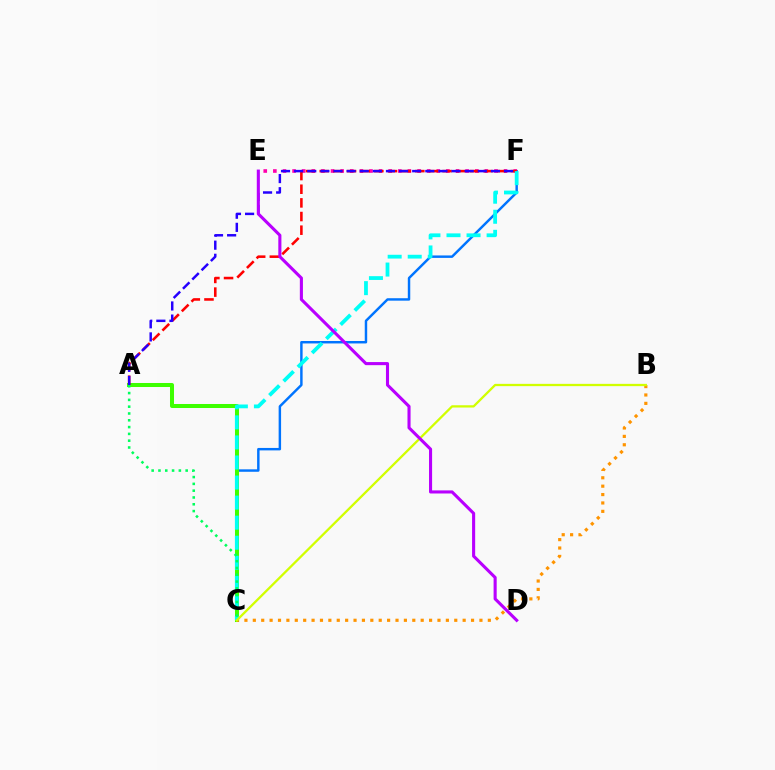{('C', 'F'): [{'color': '#0074ff', 'line_style': 'solid', 'thickness': 1.76}, {'color': '#00fff6', 'line_style': 'dashed', 'thickness': 2.72}], ('A', 'C'): [{'color': '#3dff00', 'line_style': 'solid', 'thickness': 2.89}, {'color': '#00ff5c', 'line_style': 'dotted', 'thickness': 1.85}], ('E', 'F'): [{'color': '#ff00ac', 'line_style': 'dotted', 'thickness': 2.61}], ('B', 'C'): [{'color': '#ff9400', 'line_style': 'dotted', 'thickness': 2.28}, {'color': '#d1ff00', 'line_style': 'solid', 'thickness': 1.64}], ('A', 'F'): [{'color': '#ff0000', 'line_style': 'dashed', 'thickness': 1.85}, {'color': '#2500ff', 'line_style': 'dashed', 'thickness': 1.78}], ('D', 'E'): [{'color': '#b900ff', 'line_style': 'solid', 'thickness': 2.22}]}